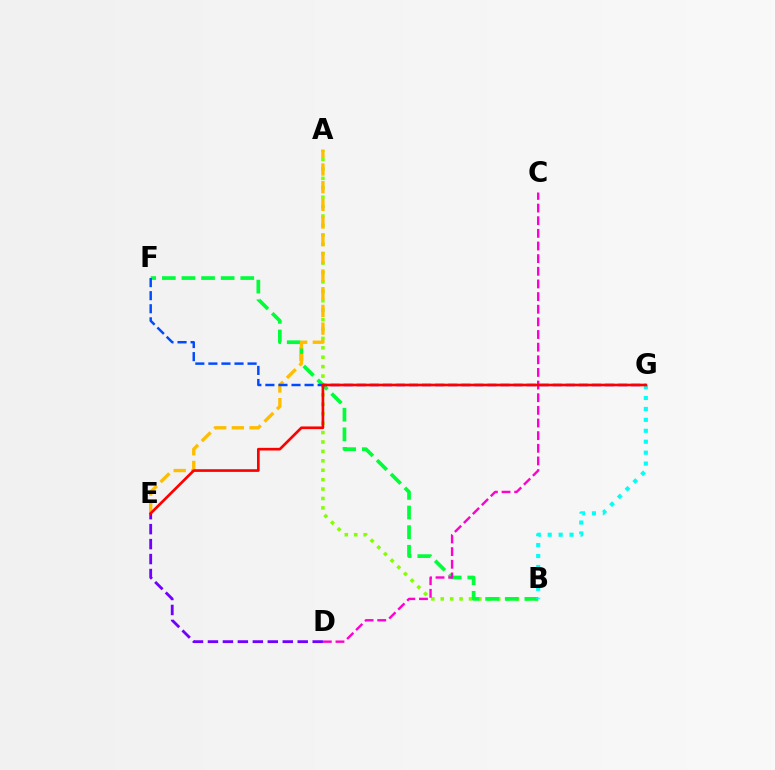{('A', 'B'): [{'color': '#84ff00', 'line_style': 'dotted', 'thickness': 2.56}], ('B', 'F'): [{'color': '#00ff39', 'line_style': 'dashed', 'thickness': 2.66}], ('C', 'D'): [{'color': '#ff00cf', 'line_style': 'dashed', 'thickness': 1.72}], ('A', 'E'): [{'color': '#ffbd00', 'line_style': 'dashed', 'thickness': 2.4}], ('F', 'G'): [{'color': '#004bff', 'line_style': 'dashed', 'thickness': 1.77}], ('B', 'G'): [{'color': '#00fff6', 'line_style': 'dotted', 'thickness': 2.97}], ('D', 'E'): [{'color': '#7200ff', 'line_style': 'dashed', 'thickness': 2.03}], ('E', 'G'): [{'color': '#ff0000', 'line_style': 'solid', 'thickness': 1.92}]}